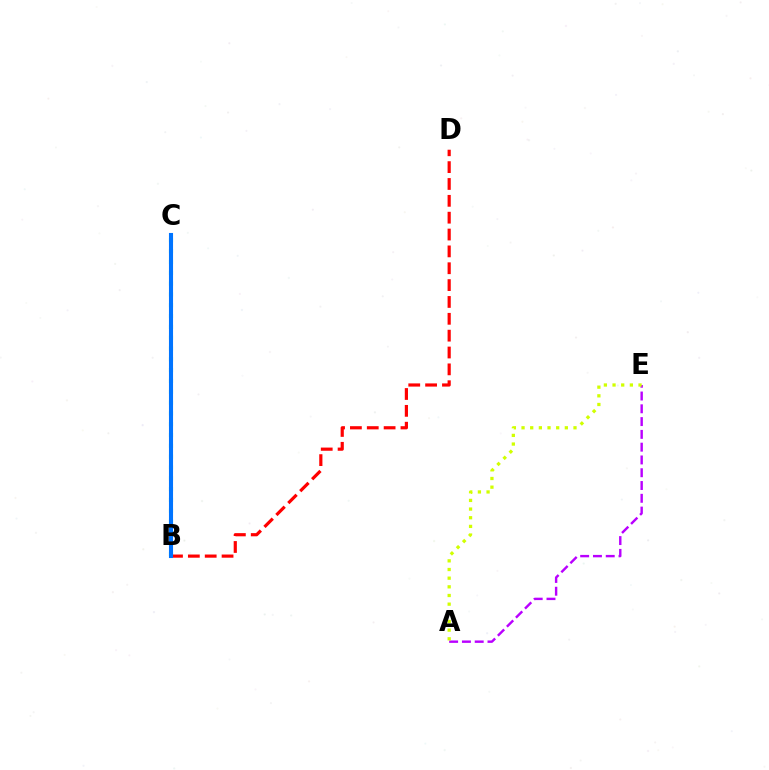{('A', 'E'): [{'color': '#b900ff', 'line_style': 'dashed', 'thickness': 1.74}, {'color': '#d1ff00', 'line_style': 'dotted', 'thickness': 2.35}], ('B', 'C'): [{'color': '#00ff5c', 'line_style': 'dotted', 'thickness': 2.94}, {'color': '#0074ff', 'line_style': 'solid', 'thickness': 2.94}], ('B', 'D'): [{'color': '#ff0000', 'line_style': 'dashed', 'thickness': 2.29}]}